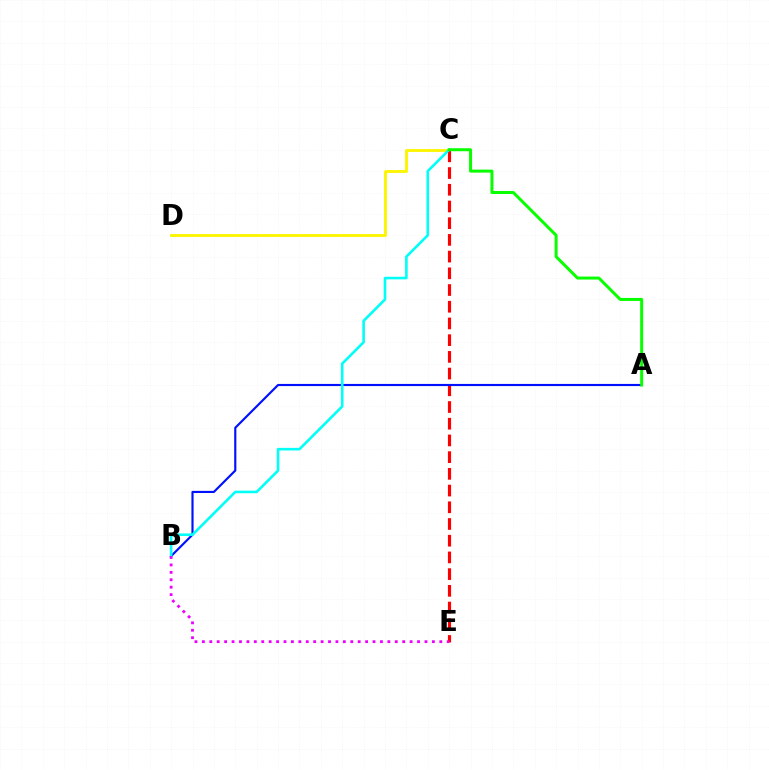{('C', 'D'): [{'color': '#fcf500', 'line_style': 'solid', 'thickness': 2.05}], ('C', 'E'): [{'color': '#ff0000', 'line_style': 'dashed', 'thickness': 2.27}], ('A', 'B'): [{'color': '#0010ff', 'line_style': 'solid', 'thickness': 1.55}], ('B', 'C'): [{'color': '#00fff6', 'line_style': 'solid', 'thickness': 1.88}], ('B', 'E'): [{'color': '#ee00ff', 'line_style': 'dotted', 'thickness': 2.02}], ('A', 'C'): [{'color': '#08ff00', 'line_style': 'solid', 'thickness': 2.16}]}